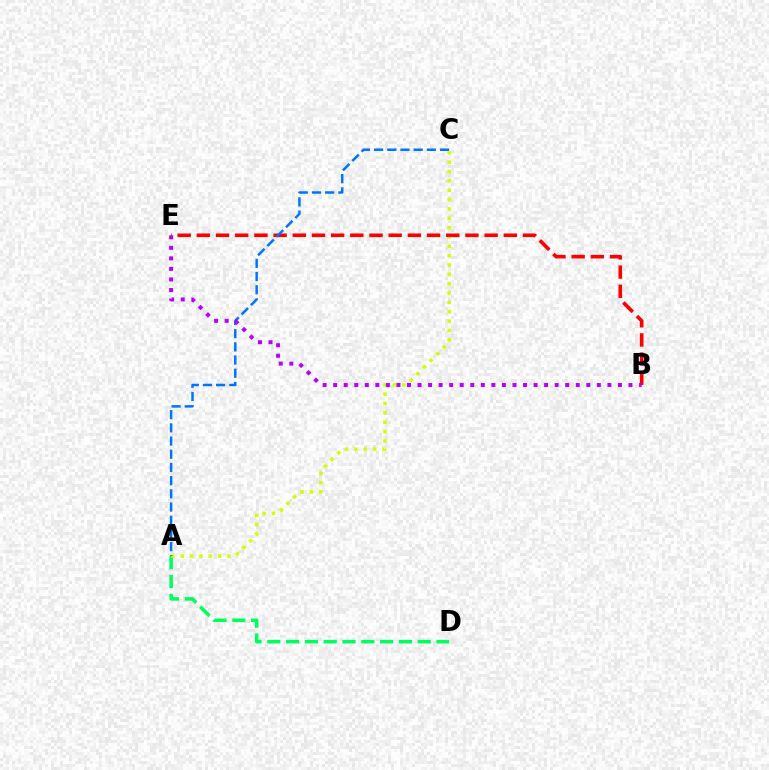{('A', 'D'): [{'color': '#00ff5c', 'line_style': 'dashed', 'thickness': 2.55}], ('A', 'C'): [{'color': '#d1ff00', 'line_style': 'dotted', 'thickness': 2.54}, {'color': '#0074ff', 'line_style': 'dashed', 'thickness': 1.79}], ('B', 'E'): [{'color': '#ff0000', 'line_style': 'dashed', 'thickness': 2.61}, {'color': '#b900ff', 'line_style': 'dotted', 'thickness': 2.87}]}